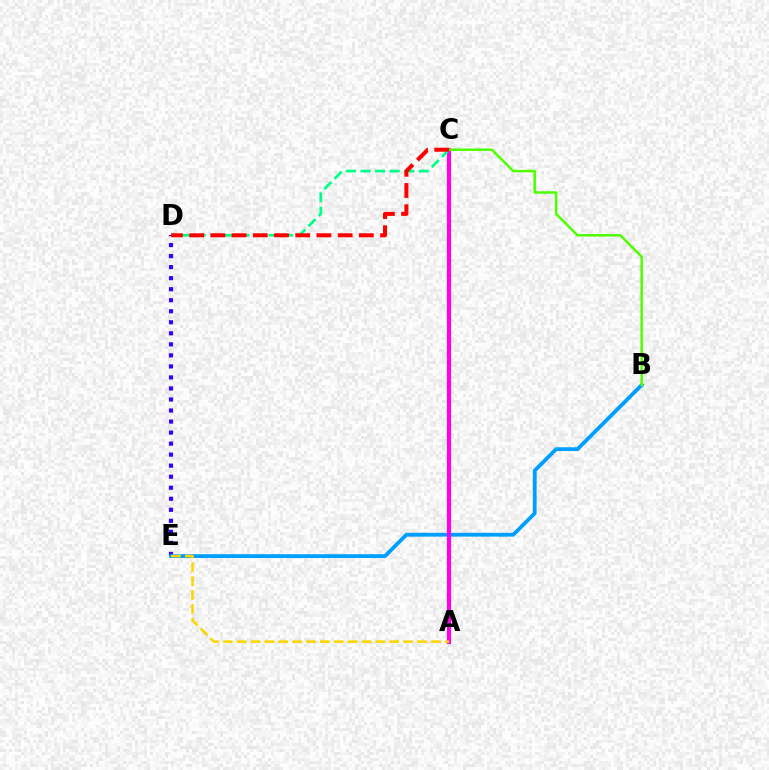{('D', 'E'): [{'color': '#3700ff', 'line_style': 'dotted', 'thickness': 3.0}], ('B', 'E'): [{'color': '#009eff', 'line_style': 'solid', 'thickness': 2.74}], ('A', 'C'): [{'color': '#ff00ed', 'line_style': 'solid', 'thickness': 2.98}], ('B', 'C'): [{'color': '#4fff00', 'line_style': 'solid', 'thickness': 1.8}], ('A', 'E'): [{'color': '#ffd500', 'line_style': 'dashed', 'thickness': 1.88}], ('C', 'D'): [{'color': '#00ff86', 'line_style': 'dashed', 'thickness': 1.98}, {'color': '#ff0000', 'line_style': 'dashed', 'thickness': 2.88}]}